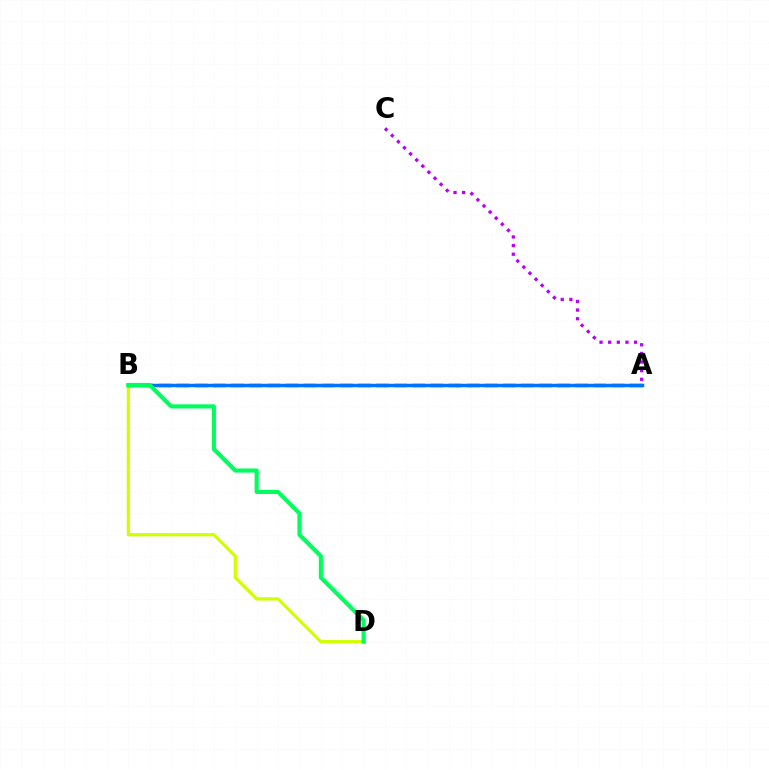{('A', 'B'): [{'color': '#ff0000', 'line_style': 'dashed', 'thickness': 2.46}, {'color': '#0074ff', 'line_style': 'solid', 'thickness': 2.49}], ('B', 'D'): [{'color': '#d1ff00', 'line_style': 'solid', 'thickness': 2.33}, {'color': '#00ff5c', 'line_style': 'solid', 'thickness': 2.96}], ('A', 'C'): [{'color': '#b900ff', 'line_style': 'dotted', 'thickness': 2.35}]}